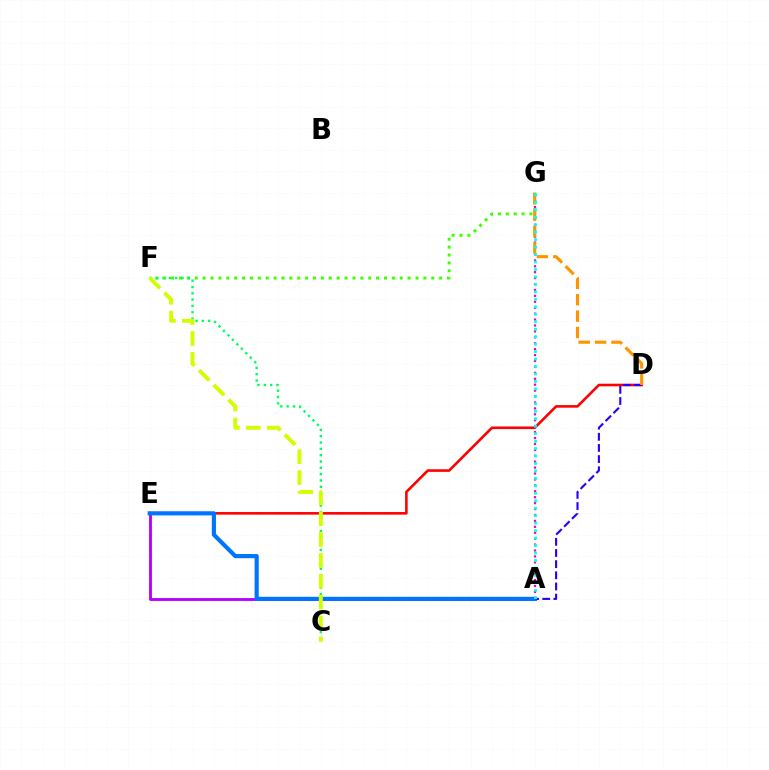{('D', 'E'): [{'color': '#ff0000', 'line_style': 'solid', 'thickness': 1.87}], ('F', 'G'): [{'color': '#3dff00', 'line_style': 'dotted', 'thickness': 2.14}], ('A', 'E'): [{'color': '#b900ff', 'line_style': 'solid', 'thickness': 2.07}, {'color': '#0074ff', 'line_style': 'solid', 'thickness': 2.99}], ('A', 'G'): [{'color': '#ff00ac', 'line_style': 'dotted', 'thickness': 1.61}, {'color': '#00fff6', 'line_style': 'dotted', 'thickness': 2.03}], ('A', 'D'): [{'color': '#2500ff', 'line_style': 'dashed', 'thickness': 1.52}], ('D', 'G'): [{'color': '#ff9400', 'line_style': 'dashed', 'thickness': 2.23}], ('C', 'F'): [{'color': '#00ff5c', 'line_style': 'dotted', 'thickness': 1.72}, {'color': '#d1ff00', 'line_style': 'dashed', 'thickness': 2.83}]}